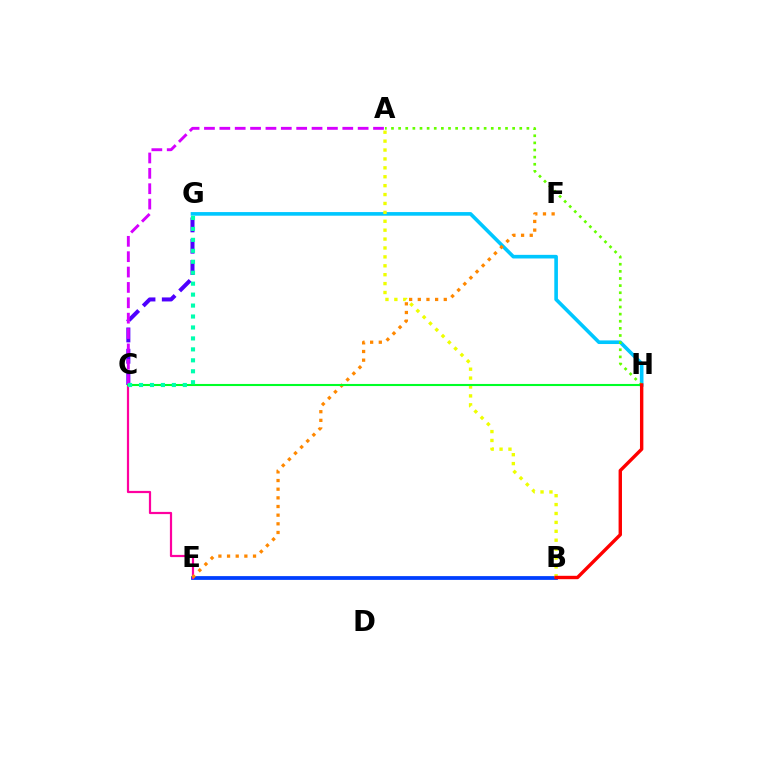{('G', 'H'): [{'color': '#00c7ff', 'line_style': 'solid', 'thickness': 2.61}], ('B', 'E'): [{'color': '#003fff', 'line_style': 'solid', 'thickness': 2.72}], ('C', 'E'): [{'color': '#ff00a0', 'line_style': 'solid', 'thickness': 1.59}], ('C', 'G'): [{'color': '#4f00ff', 'line_style': 'dashed', 'thickness': 2.89}, {'color': '#00ffaf', 'line_style': 'dotted', 'thickness': 2.98}], ('E', 'F'): [{'color': '#ff8800', 'line_style': 'dotted', 'thickness': 2.35}], ('A', 'B'): [{'color': '#eeff00', 'line_style': 'dotted', 'thickness': 2.42}], ('A', 'C'): [{'color': '#d600ff', 'line_style': 'dashed', 'thickness': 2.09}], ('A', 'H'): [{'color': '#66ff00', 'line_style': 'dotted', 'thickness': 1.94}], ('C', 'H'): [{'color': '#00ff27', 'line_style': 'solid', 'thickness': 1.51}], ('B', 'H'): [{'color': '#ff0000', 'line_style': 'solid', 'thickness': 2.44}]}